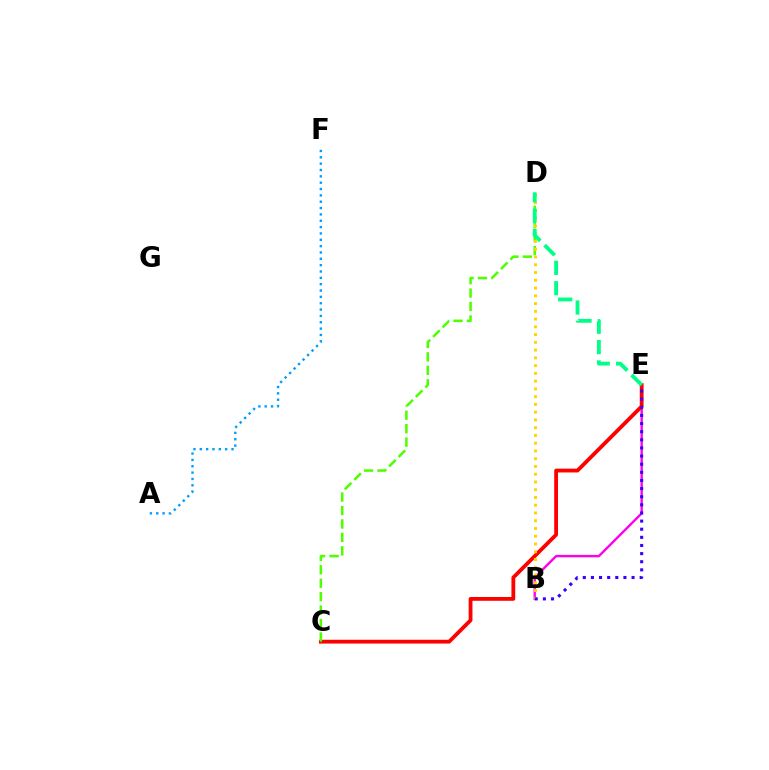{('B', 'E'): [{'color': '#ff00ed', 'line_style': 'solid', 'thickness': 1.72}, {'color': '#3700ff', 'line_style': 'dotted', 'thickness': 2.21}], ('A', 'F'): [{'color': '#009eff', 'line_style': 'dotted', 'thickness': 1.72}], ('C', 'E'): [{'color': '#ff0000', 'line_style': 'solid', 'thickness': 2.74}], ('C', 'D'): [{'color': '#4fff00', 'line_style': 'dashed', 'thickness': 1.83}], ('B', 'D'): [{'color': '#ffd500', 'line_style': 'dotted', 'thickness': 2.11}], ('D', 'E'): [{'color': '#00ff86', 'line_style': 'dashed', 'thickness': 2.76}]}